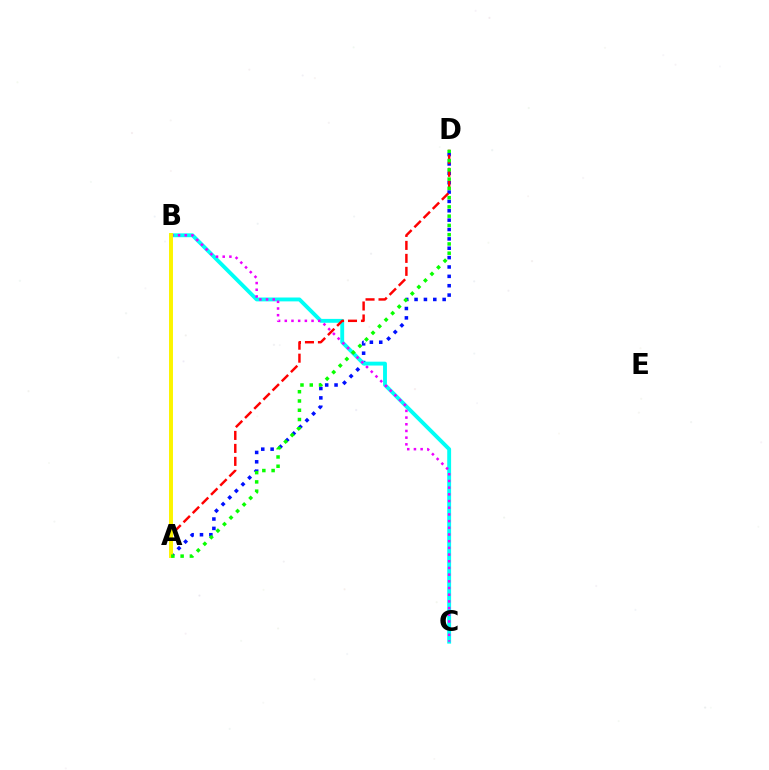{('A', 'D'): [{'color': '#0010ff', 'line_style': 'dotted', 'thickness': 2.54}, {'color': '#ff0000', 'line_style': 'dashed', 'thickness': 1.76}, {'color': '#08ff00', 'line_style': 'dotted', 'thickness': 2.52}], ('B', 'C'): [{'color': '#00fff6', 'line_style': 'solid', 'thickness': 2.79}, {'color': '#ee00ff', 'line_style': 'dotted', 'thickness': 1.82}], ('A', 'B'): [{'color': '#fcf500', 'line_style': 'solid', 'thickness': 2.84}]}